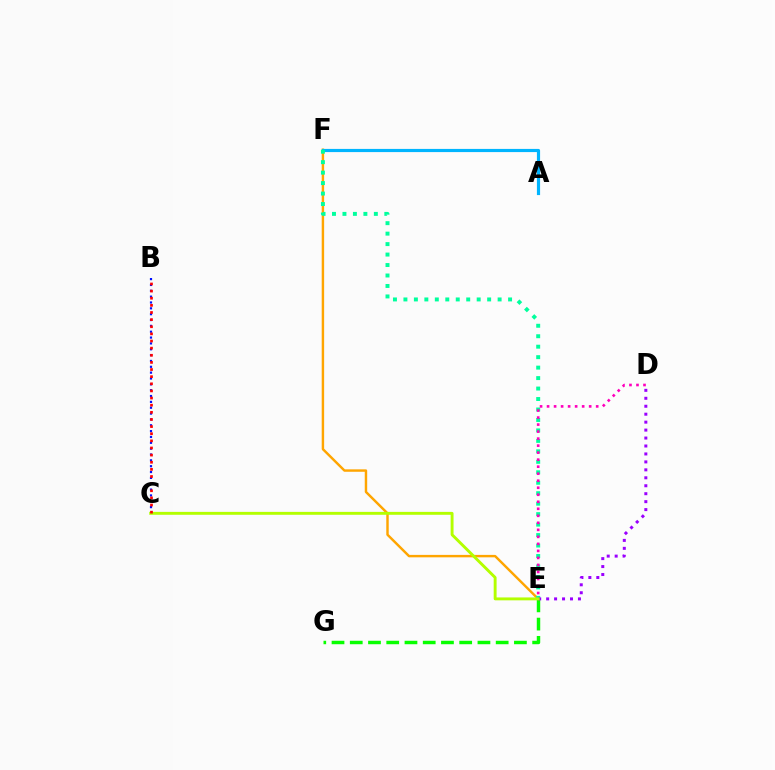{('E', 'F'): [{'color': '#ffa500', 'line_style': 'solid', 'thickness': 1.75}, {'color': '#00ff9d', 'line_style': 'dotted', 'thickness': 2.84}], ('A', 'F'): [{'color': '#00b5ff', 'line_style': 'solid', 'thickness': 2.28}], ('B', 'C'): [{'color': '#0010ff', 'line_style': 'dotted', 'thickness': 1.59}, {'color': '#ff0000', 'line_style': 'dotted', 'thickness': 1.94}], ('E', 'G'): [{'color': '#08ff00', 'line_style': 'dashed', 'thickness': 2.48}], ('D', 'E'): [{'color': '#9b00ff', 'line_style': 'dotted', 'thickness': 2.16}, {'color': '#ff00bd', 'line_style': 'dotted', 'thickness': 1.91}], ('C', 'E'): [{'color': '#b3ff00', 'line_style': 'solid', 'thickness': 2.09}]}